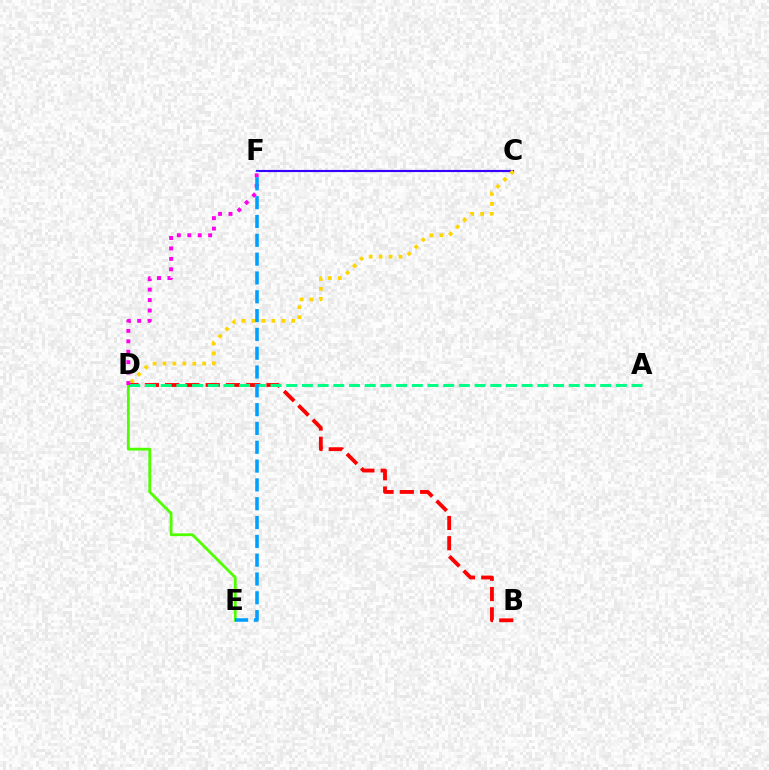{('C', 'F'): [{'color': '#3700ff', 'line_style': 'solid', 'thickness': 1.55}], ('C', 'D'): [{'color': '#ffd500', 'line_style': 'dotted', 'thickness': 2.7}], ('B', 'D'): [{'color': '#ff0000', 'line_style': 'dashed', 'thickness': 2.75}], ('A', 'D'): [{'color': '#00ff86', 'line_style': 'dashed', 'thickness': 2.13}], ('D', 'E'): [{'color': '#4fff00', 'line_style': 'solid', 'thickness': 2.01}], ('D', 'F'): [{'color': '#ff00ed', 'line_style': 'dotted', 'thickness': 2.84}], ('E', 'F'): [{'color': '#009eff', 'line_style': 'dashed', 'thickness': 2.56}]}